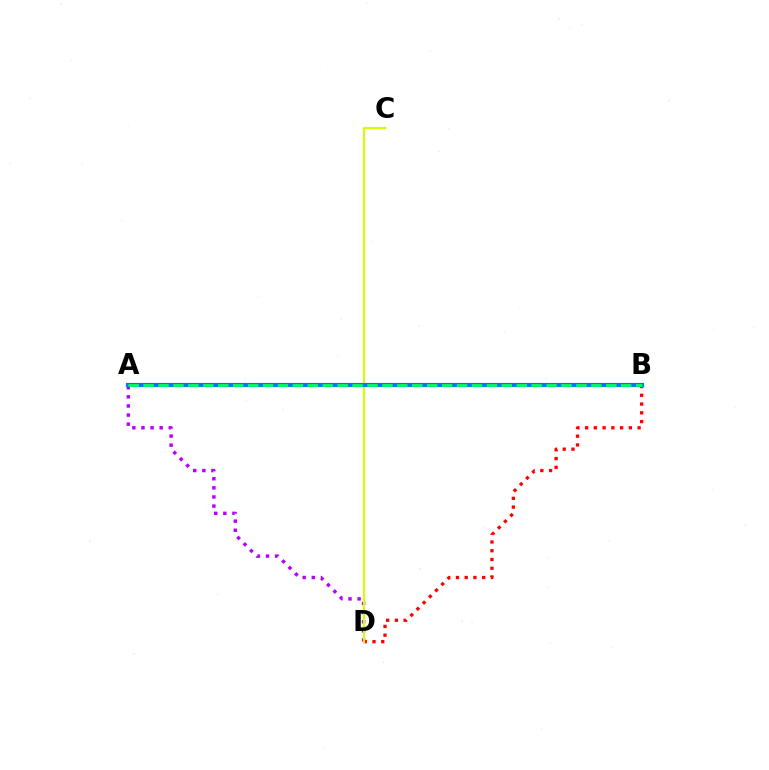{('A', 'D'): [{'color': '#b900ff', 'line_style': 'dotted', 'thickness': 2.48}], ('B', 'D'): [{'color': '#ff0000', 'line_style': 'dotted', 'thickness': 2.38}], ('C', 'D'): [{'color': '#d1ff00', 'line_style': 'solid', 'thickness': 1.56}], ('A', 'B'): [{'color': '#0074ff', 'line_style': 'solid', 'thickness': 2.97}, {'color': '#00ff5c', 'line_style': 'dashed', 'thickness': 2.03}]}